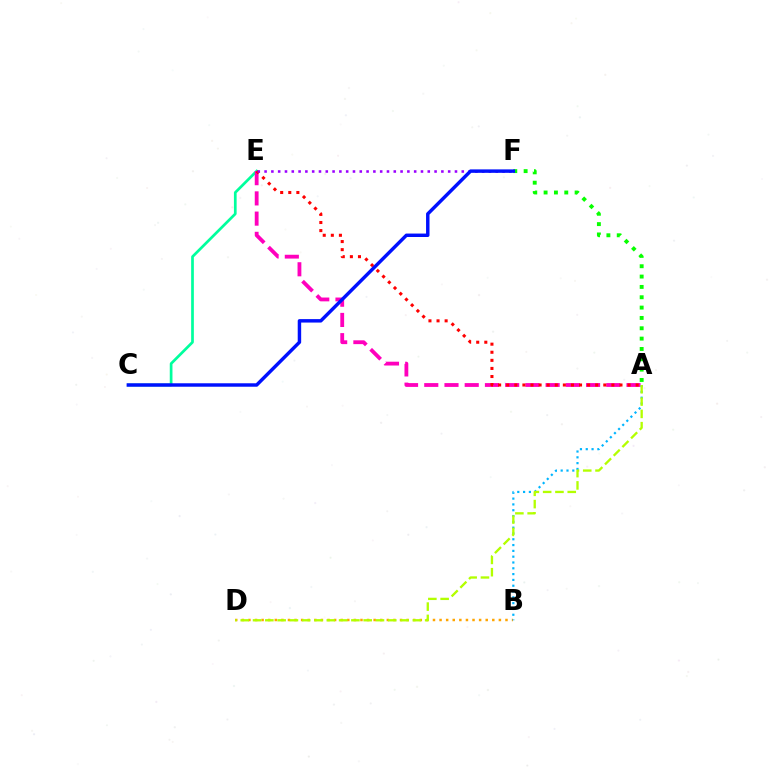{('C', 'E'): [{'color': '#00ff9d', 'line_style': 'solid', 'thickness': 1.95}], ('B', 'D'): [{'color': '#ffa500', 'line_style': 'dotted', 'thickness': 1.79}], ('A', 'E'): [{'color': '#ff00bd', 'line_style': 'dashed', 'thickness': 2.75}, {'color': '#ff0000', 'line_style': 'dotted', 'thickness': 2.2}], ('A', 'F'): [{'color': '#08ff00', 'line_style': 'dotted', 'thickness': 2.81}], ('A', 'B'): [{'color': '#00b5ff', 'line_style': 'dotted', 'thickness': 1.58}], ('A', 'D'): [{'color': '#b3ff00', 'line_style': 'dashed', 'thickness': 1.67}], ('E', 'F'): [{'color': '#9b00ff', 'line_style': 'dotted', 'thickness': 1.85}], ('C', 'F'): [{'color': '#0010ff', 'line_style': 'solid', 'thickness': 2.48}]}